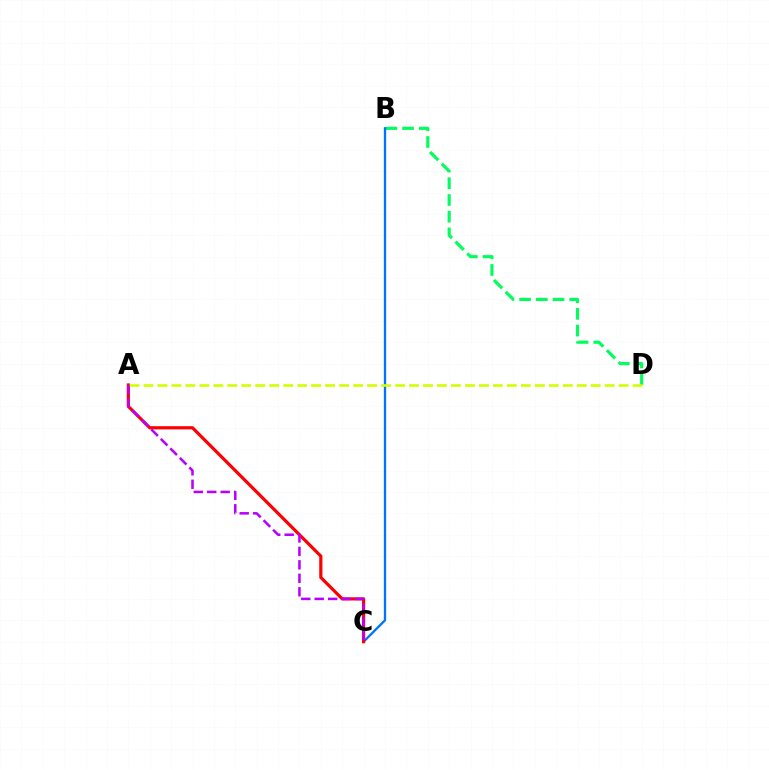{('B', 'D'): [{'color': '#00ff5c', 'line_style': 'dashed', 'thickness': 2.27}], ('B', 'C'): [{'color': '#0074ff', 'line_style': 'solid', 'thickness': 1.66}], ('A', 'C'): [{'color': '#ff0000', 'line_style': 'solid', 'thickness': 2.29}, {'color': '#b900ff', 'line_style': 'dashed', 'thickness': 1.83}], ('A', 'D'): [{'color': '#d1ff00', 'line_style': 'dashed', 'thickness': 1.9}]}